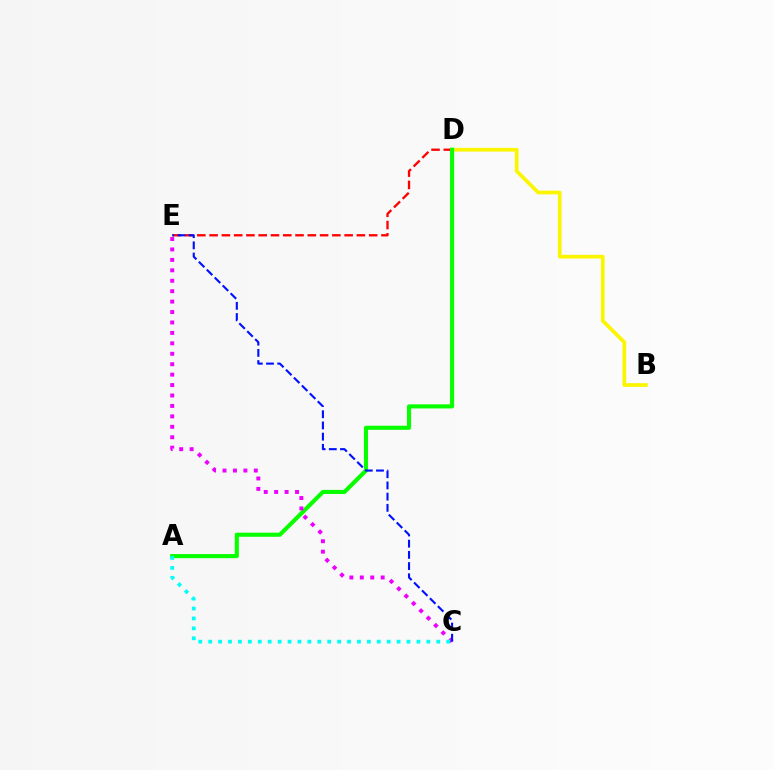{('D', 'E'): [{'color': '#ff0000', 'line_style': 'dashed', 'thickness': 1.67}], ('B', 'D'): [{'color': '#fcf500', 'line_style': 'solid', 'thickness': 2.67}], ('A', 'D'): [{'color': '#08ff00', 'line_style': 'solid', 'thickness': 2.96}], ('C', 'E'): [{'color': '#ee00ff', 'line_style': 'dotted', 'thickness': 2.83}, {'color': '#0010ff', 'line_style': 'dashed', 'thickness': 1.52}], ('A', 'C'): [{'color': '#00fff6', 'line_style': 'dotted', 'thickness': 2.69}]}